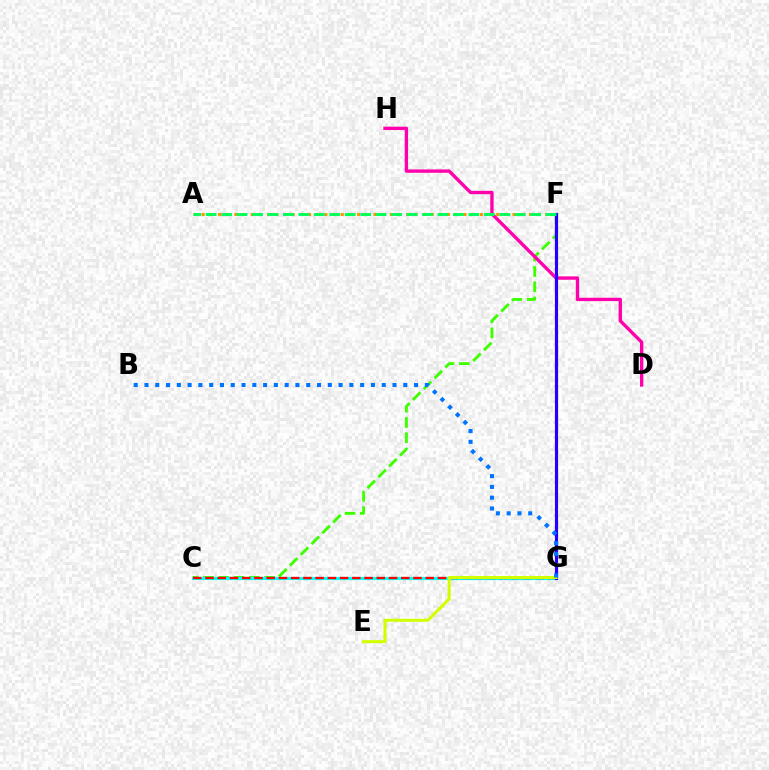{('C', 'F'): [{'color': '#3dff00', 'line_style': 'dashed', 'thickness': 2.08}], ('A', 'F'): [{'color': '#ff9400', 'line_style': 'dotted', 'thickness': 2.22}, {'color': '#00ff5c', 'line_style': 'dashed', 'thickness': 2.1}], ('C', 'G'): [{'color': '#b900ff', 'line_style': 'dotted', 'thickness': 2.12}, {'color': '#00fff6', 'line_style': 'solid', 'thickness': 2.27}, {'color': '#ff0000', 'line_style': 'dashed', 'thickness': 1.66}], ('D', 'H'): [{'color': '#ff00ac', 'line_style': 'solid', 'thickness': 2.42}], ('F', 'G'): [{'color': '#2500ff', 'line_style': 'solid', 'thickness': 2.29}], ('E', 'G'): [{'color': '#d1ff00', 'line_style': 'solid', 'thickness': 2.18}], ('B', 'G'): [{'color': '#0074ff', 'line_style': 'dotted', 'thickness': 2.93}]}